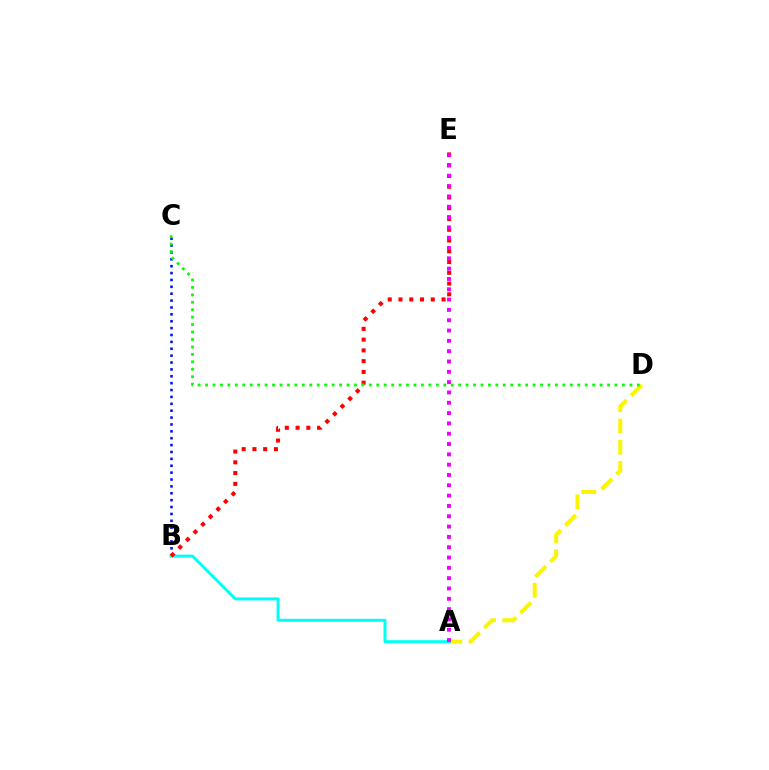{('A', 'D'): [{'color': '#fcf500', 'line_style': 'dashed', 'thickness': 2.88}], ('B', 'C'): [{'color': '#0010ff', 'line_style': 'dotted', 'thickness': 1.87}], ('A', 'B'): [{'color': '#00fff6', 'line_style': 'solid', 'thickness': 2.13}], ('B', 'E'): [{'color': '#ff0000', 'line_style': 'dotted', 'thickness': 2.92}], ('A', 'E'): [{'color': '#ee00ff', 'line_style': 'dotted', 'thickness': 2.8}], ('C', 'D'): [{'color': '#08ff00', 'line_style': 'dotted', 'thickness': 2.02}]}